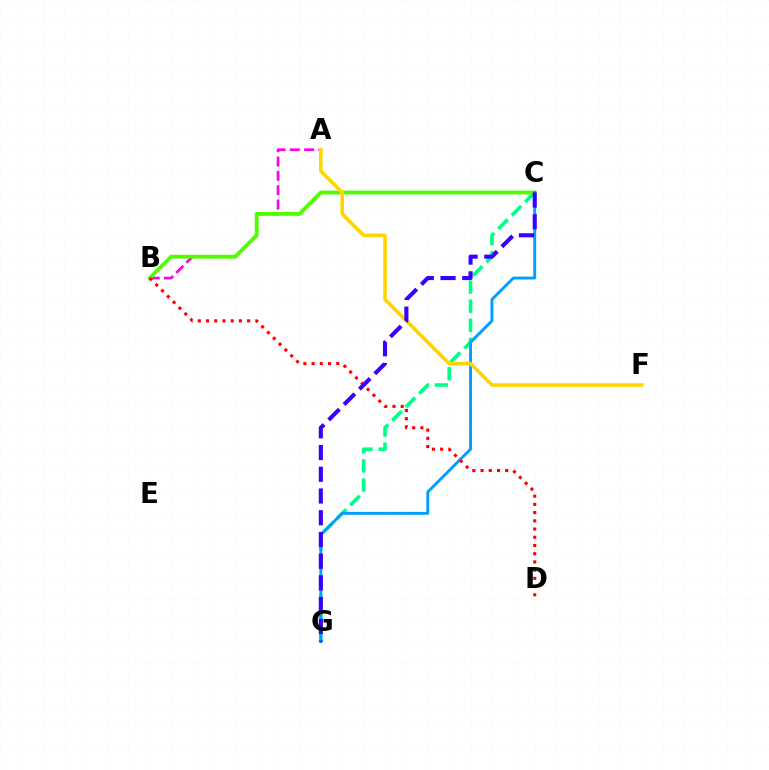{('A', 'B'): [{'color': '#ff00ed', 'line_style': 'dashed', 'thickness': 1.94}], ('C', 'G'): [{'color': '#00ff86', 'line_style': 'dashed', 'thickness': 2.59}, {'color': '#009eff', 'line_style': 'solid', 'thickness': 2.09}, {'color': '#3700ff', 'line_style': 'dashed', 'thickness': 2.95}], ('B', 'C'): [{'color': '#4fff00', 'line_style': 'solid', 'thickness': 2.76}], ('B', 'D'): [{'color': '#ff0000', 'line_style': 'dotted', 'thickness': 2.23}], ('A', 'F'): [{'color': '#ffd500', 'line_style': 'solid', 'thickness': 2.6}]}